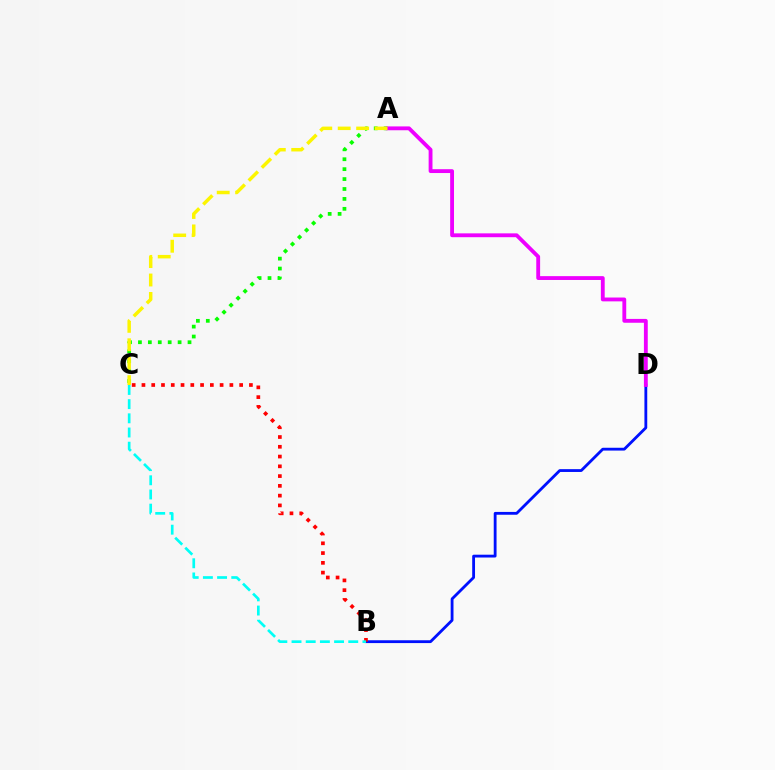{('A', 'C'): [{'color': '#08ff00', 'line_style': 'dotted', 'thickness': 2.69}, {'color': '#fcf500', 'line_style': 'dashed', 'thickness': 2.5}], ('B', 'D'): [{'color': '#0010ff', 'line_style': 'solid', 'thickness': 2.03}], ('A', 'D'): [{'color': '#ee00ff', 'line_style': 'solid', 'thickness': 2.76}], ('B', 'C'): [{'color': '#ff0000', 'line_style': 'dotted', 'thickness': 2.65}, {'color': '#00fff6', 'line_style': 'dashed', 'thickness': 1.93}]}